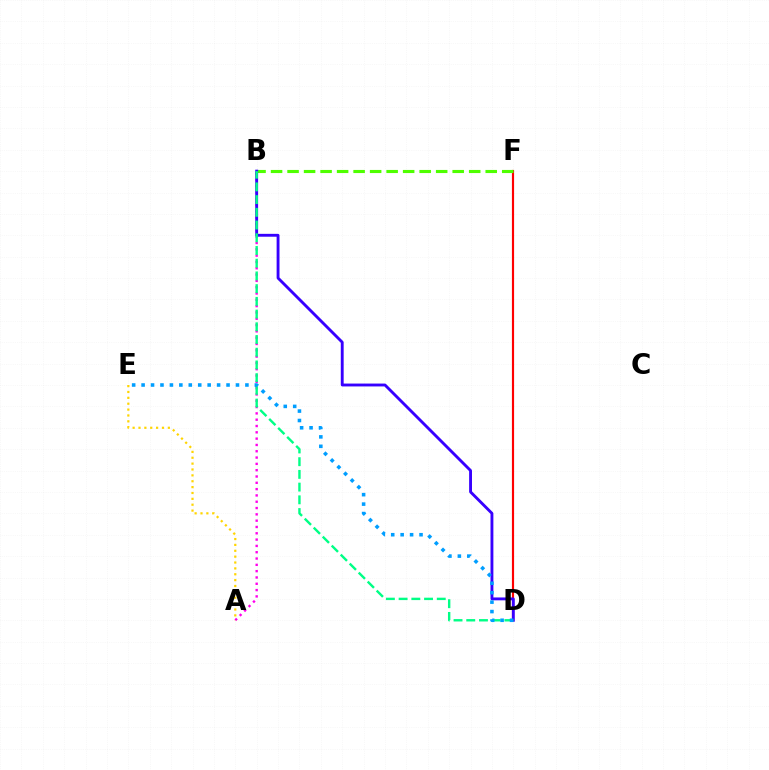{('D', 'F'): [{'color': '#ff0000', 'line_style': 'solid', 'thickness': 1.56}], ('B', 'F'): [{'color': '#4fff00', 'line_style': 'dashed', 'thickness': 2.24}], ('A', 'B'): [{'color': '#ff00ed', 'line_style': 'dotted', 'thickness': 1.71}], ('B', 'D'): [{'color': '#3700ff', 'line_style': 'solid', 'thickness': 2.07}, {'color': '#00ff86', 'line_style': 'dashed', 'thickness': 1.73}], ('A', 'E'): [{'color': '#ffd500', 'line_style': 'dotted', 'thickness': 1.6}], ('D', 'E'): [{'color': '#009eff', 'line_style': 'dotted', 'thickness': 2.56}]}